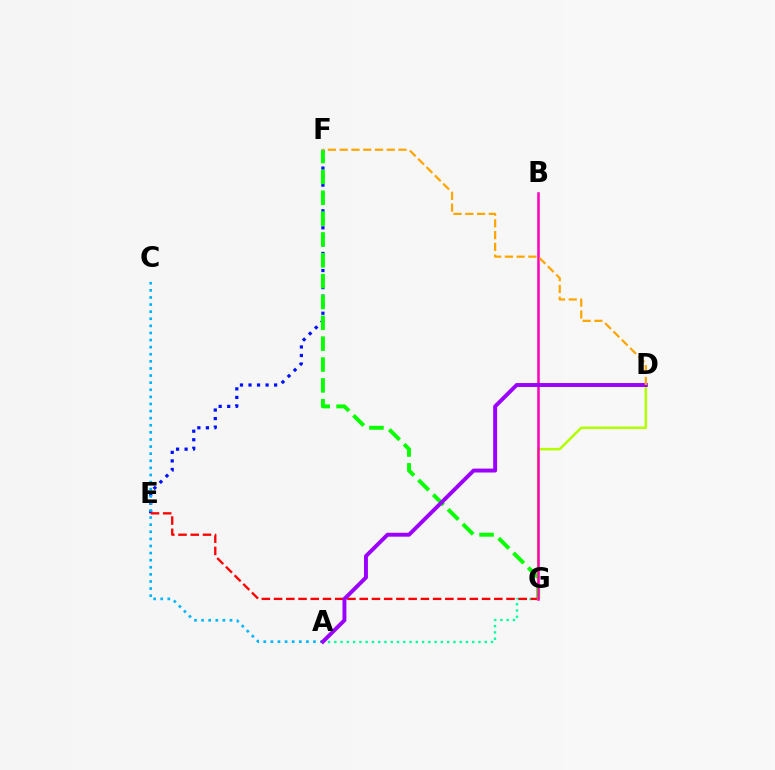{('E', 'F'): [{'color': '#0010ff', 'line_style': 'dotted', 'thickness': 2.32}], ('F', 'G'): [{'color': '#08ff00', 'line_style': 'dashed', 'thickness': 2.83}], ('A', 'G'): [{'color': '#00ff9d', 'line_style': 'dotted', 'thickness': 1.7}], ('A', 'C'): [{'color': '#00b5ff', 'line_style': 'dotted', 'thickness': 1.93}], ('E', 'G'): [{'color': '#ff0000', 'line_style': 'dashed', 'thickness': 1.66}], ('D', 'G'): [{'color': '#b3ff00', 'line_style': 'solid', 'thickness': 1.83}], ('B', 'G'): [{'color': '#ff00bd', 'line_style': 'solid', 'thickness': 1.81}], ('A', 'D'): [{'color': '#9b00ff', 'line_style': 'solid', 'thickness': 2.82}], ('D', 'F'): [{'color': '#ffa500', 'line_style': 'dashed', 'thickness': 1.6}]}